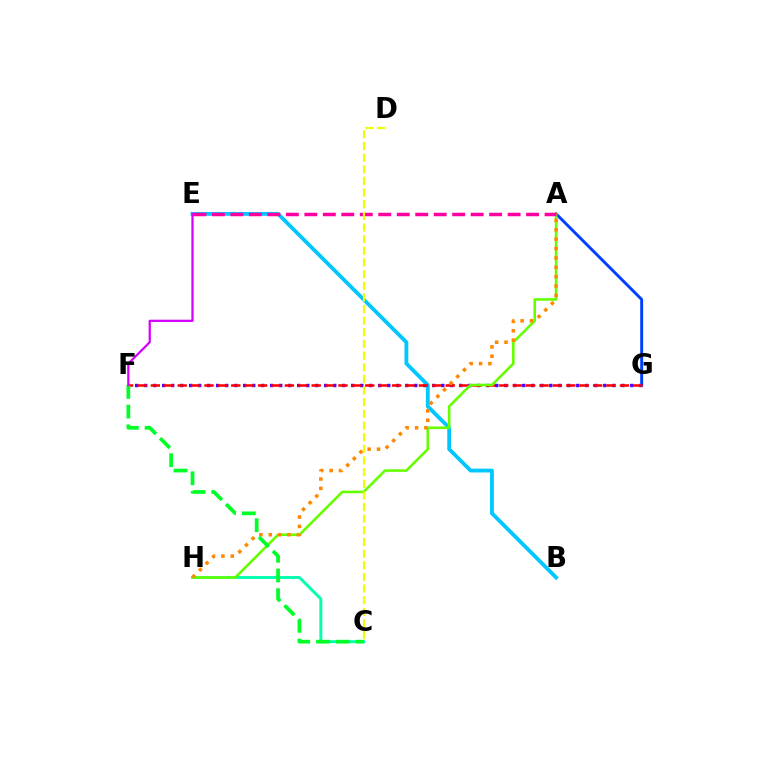{('C', 'H'): [{'color': '#00ffaf', 'line_style': 'solid', 'thickness': 2.09}], ('F', 'G'): [{'color': '#4f00ff', 'line_style': 'dotted', 'thickness': 2.45}, {'color': '#ff0000', 'line_style': 'dashed', 'thickness': 1.82}], ('A', 'G'): [{'color': '#003fff', 'line_style': 'solid', 'thickness': 2.1}], ('B', 'E'): [{'color': '#00c7ff', 'line_style': 'solid', 'thickness': 2.75}], ('A', 'H'): [{'color': '#66ff00', 'line_style': 'solid', 'thickness': 1.87}, {'color': '#ff8800', 'line_style': 'dotted', 'thickness': 2.55}], ('C', 'F'): [{'color': '#00ff27', 'line_style': 'dashed', 'thickness': 2.68}], ('A', 'E'): [{'color': '#ff00a0', 'line_style': 'dashed', 'thickness': 2.51}], ('C', 'D'): [{'color': '#eeff00', 'line_style': 'dashed', 'thickness': 1.58}], ('E', 'F'): [{'color': '#d600ff', 'line_style': 'solid', 'thickness': 1.63}]}